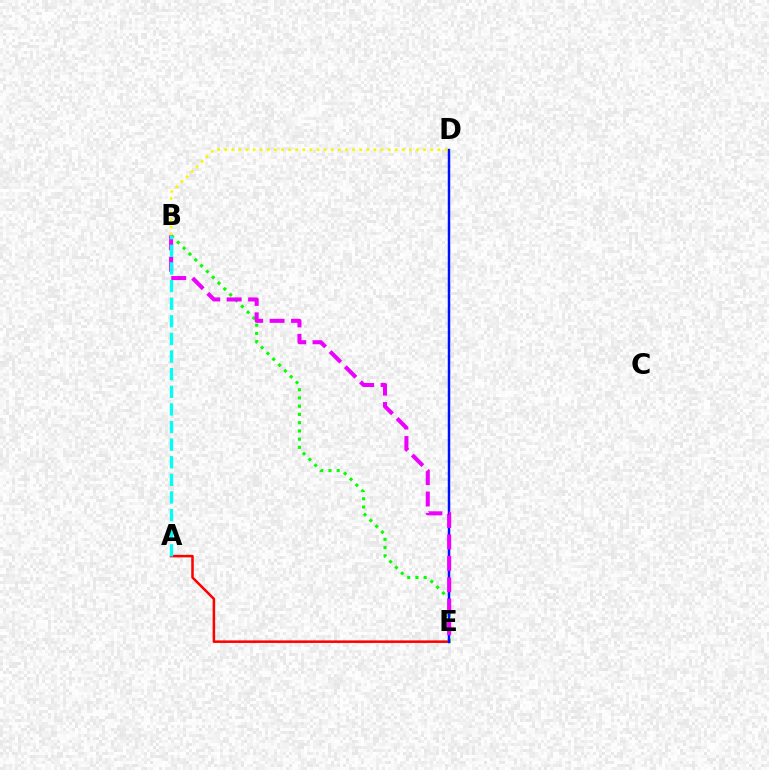{('A', 'E'): [{'color': '#ff0000', 'line_style': 'solid', 'thickness': 1.83}], ('B', 'E'): [{'color': '#08ff00', 'line_style': 'dotted', 'thickness': 2.24}, {'color': '#ee00ff', 'line_style': 'dashed', 'thickness': 2.91}], ('D', 'E'): [{'color': '#0010ff', 'line_style': 'solid', 'thickness': 1.77}], ('A', 'B'): [{'color': '#00fff6', 'line_style': 'dashed', 'thickness': 2.39}], ('B', 'D'): [{'color': '#fcf500', 'line_style': 'dotted', 'thickness': 1.93}]}